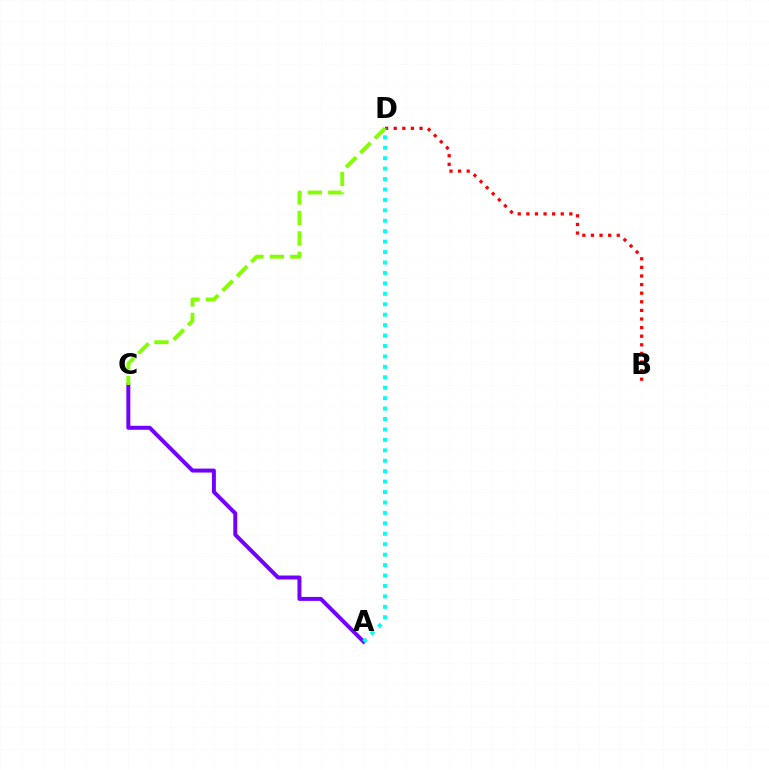{('B', 'D'): [{'color': '#ff0000', 'line_style': 'dotted', 'thickness': 2.34}], ('A', 'C'): [{'color': '#7200ff', 'line_style': 'solid', 'thickness': 2.86}], ('A', 'D'): [{'color': '#00fff6', 'line_style': 'dotted', 'thickness': 2.83}], ('C', 'D'): [{'color': '#84ff00', 'line_style': 'dashed', 'thickness': 2.77}]}